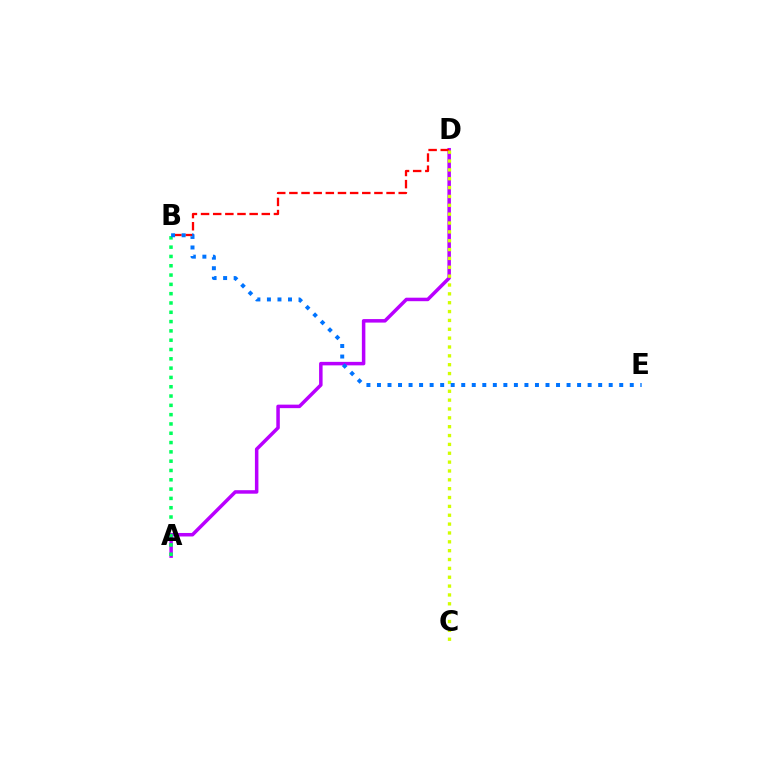{('A', 'D'): [{'color': '#b900ff', 'line_style': 'solid', 'thickness': 2.52}], ('A', 'B'): [{'color': '#00ff5c', 'line_style': 'dotted', 'thickness': 2.53}], ('B', 'D'): [{'color': '#ff0000', 'line_style': 'dashed', 'thickness': 1.65}], ('C', 'D'): [{'color': '#d1ff00', 'line_style': 'dotted', 'thickness': 2.41}], ('B', 'E'): [{'color': '#0074ff', 'line_style': 'dotted', 'thickness': 2.86}]}